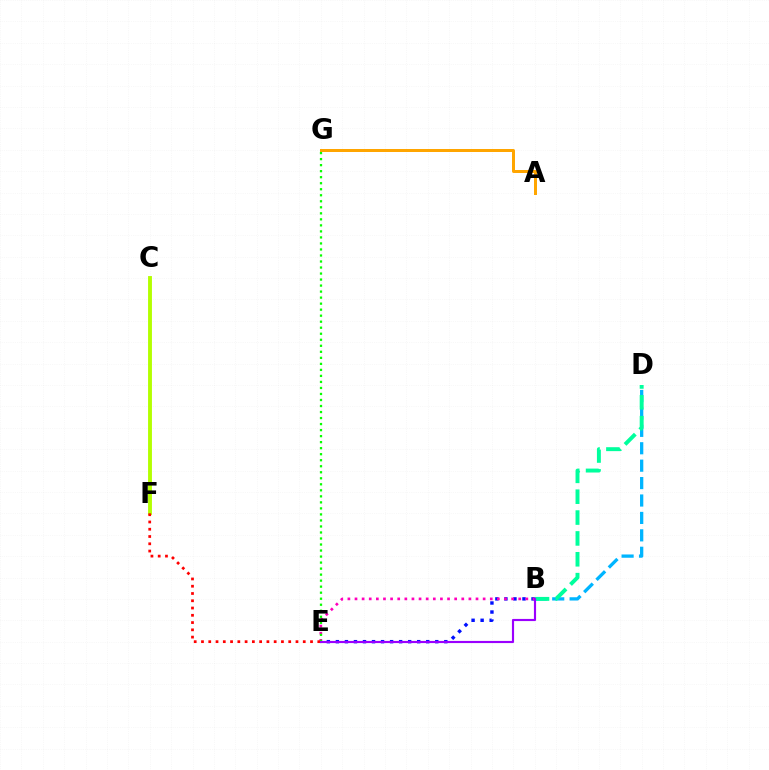{('B', 'D'): [{'color': '#00b5ff', 'line_style': 'dashed', 'thickness': 2.37}, {'color': '#00ff9d', 'line_style': 'dashed', 'thickness': 2.83}], ('B', 'E'): [{'color': '#0010ff', 'line_style': 'dotted', 'thickness': 2.45}, {'color': '#ff00bd', 'line_style': 'dotted', 'thickness': 1.93}, {'color': '#9b00ff', 'line_style': 'solid', 'thickness': 1.55}], ('A', 'G'): [{'color': '#ffa500', 'line_style': 'solid', 'thickness': 2.16}], ('C', 'F'): [{'color': '#b3ff00', 'line_style': 'solid', 'thickness': 2.79}], ('E', 'G'): [{'color': '#08ff00', 'line_style': 'dotted', 'thickness': 1.64}], ('E', 'F'): [{'color': '#ff0000', 'line_style': 'dotted', 'thickness': 1.98}]}